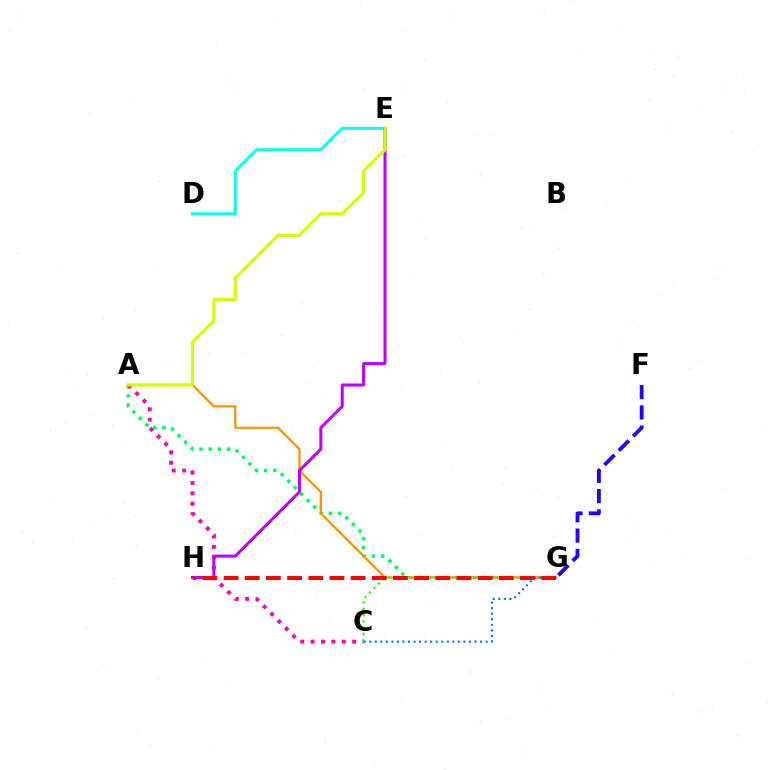{('A', 'G'): [{'color': '#00ff5c', 'line_style': 'dotted', 'thickness': 2.49}, {'color': '#ff9400', 'line_style': 'solid', 'thickness': 1.65}], ('A', 'C'): [{'color': '#ff00ac', 'line_style': 'dotted', 'thickness': 2.82}], ('F', 'G'): [{'color': '#2500ff', 'line_style': 'dashed', 'thickness': 2.76}], ('C', 'G'): [{'color': '#3dff00', 'line_style': 'dotted', 'thickness': 1.72}, {'color': '#0074ff', 'line_style': 'dotted', 'thickness': 1.51}], ('D', 'E'): [{'color': '#00fff6', 'line_style': 'solid', 'thickness': 2.09}], ('E', 'H'): [{'color': '#b900ff', 'line_style': 'solid', 'thickness': 2.18}], ('A', 'E'): [{'color': '#d1ff00', 'line_style': 'solid', 'thickness': 2.24}], ('G', 'H'): [{'color': '#ff0000', 'line_style': 'dashed', 'thickness': 2.88}]}